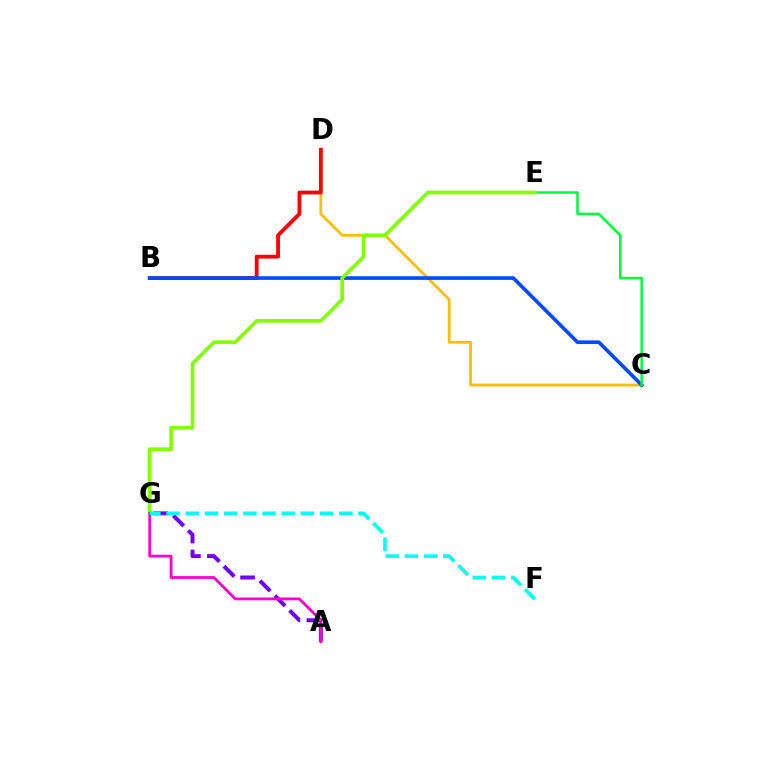{('C', 'D'): [{'color': '#ffbd00', 'line_style': 'solid', 'thickness': 2.0}], ('B', 'D'): [{'color': '#ff0000', 'line_style': 'solid', 'thickness': 2.74}], ('A', 'G'): [{'color': '#7200ff', 'line_style': 'dashed', 'thickness': 2.85}, {'color': '#ff00cf', 'line_style': 'solid', 'thickness': 2.0}], ('B', 'C'): [{'color': '#004bff', 'line_style': 'solid', 'thickness': 2.63}], ('C', 'E'): [{'color': '#00ff39', 'line_style': 'solid', 'thickness': 1.8}], ('E', 'G'): [{'color': '#84ff00', 'line_style': 'solid', 'thickness': 2.64}], ('F', 'G'): [{'color': '#00fff6', 'line_style': 'dashed', 'thickness': 2.61}]}